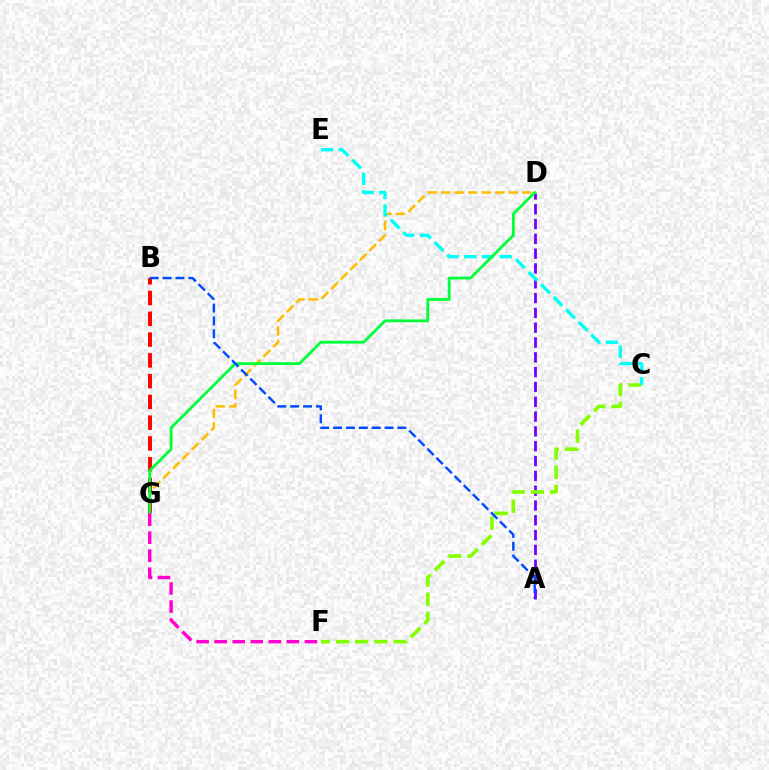{('A', 'D'): [{'color': '#7200ff', 'line_style': 'dashed', 'thickness': 2.01}], ('C', 'F'): [{'color': '#84ff00', 'line_style': 'dashed', 'thickness': 2.61}], ('D', 'G'): [{'color': '#ffbd00', 'line_style': 'dashed', 'thickness': 1.84}, {'color': '#00ff39', 'line_style': 'solid', 'thickness': 2.02}], ('C', 'E'): [{'color': '#00fff6', 'line_style': 'dashed', 'thickness': 2.41}], ('B', 'G'): [{'color': '#ff0000', 'line_style': 'dashed', 'thickness': 2.82}], ('A', 'B'): [{'color': '#004bff', 'line_style': 'dashed', 'thickness': 1.75}], ('F', 'G'): [{'color': '#ff00cf', 'line_style': 'dashed', 'thickness': 2.45}]}